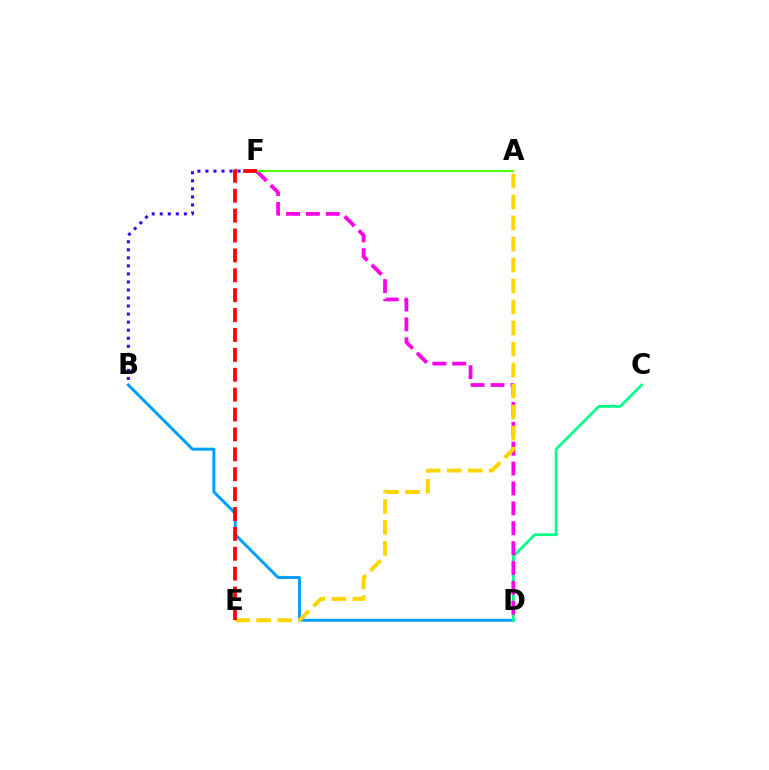{('B', 'D'): [{'color': '#009eff', 'line_style': 'solid', 'thickness': 2.12}], ('C', 'D'): [{'color': '#00ff86', 'line_style': 'solid', 'thickness': 1.95}], ('B', 'F'): [{'color': '#3700ff', 'line_style': 'dotted', 'thickness': 2.18}], ('D', 'F'): [{'color': '#ff00ed', 'line_style': 'dashed', 'thickness': 2.7}], ('A', 'E'): [{'color': '#ffd500', 'line_style': 'dashed', 'thickness': 2.85}], ('A', 'F'): [{'color': '#4fff00', 'line_style': 'solid', 'thickness': 1.53}], ('E', 'F'): [{'color': '#ff0000', 'line_style': 'dashed', 'thickness': 2.7}]}